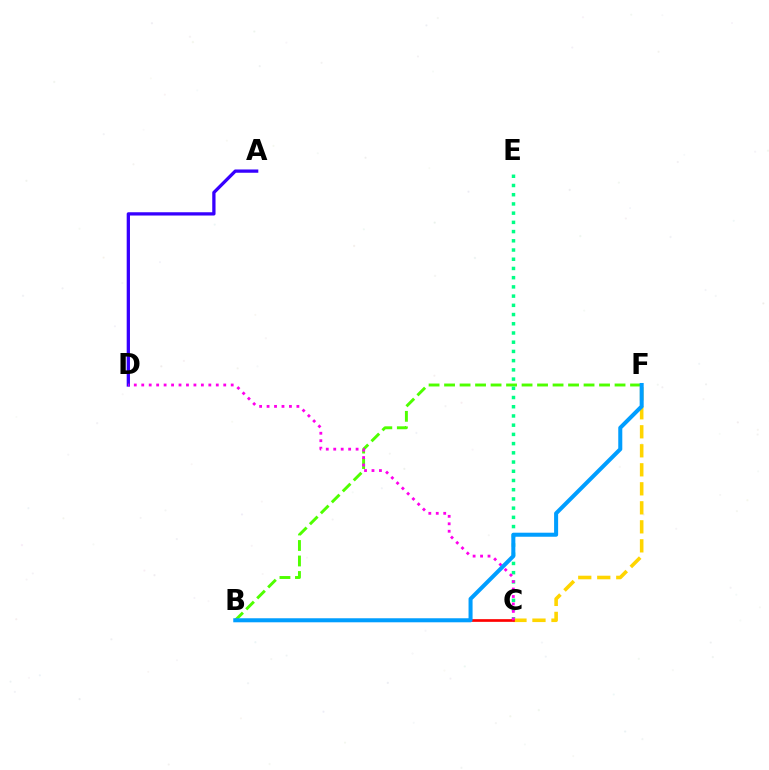{('B', 'F'): [{'color': '#4fff00', 'line_style': 'dashed', 'thickness': 2.11}, {'color': '#009eff', 'line_style': 'solid', 'thickness': 2.9}], ('A', 'D'): [{'color': '#3700ff', 'line_style': 'solid', 'thickness': 2.36}], ('C', 'E'): [{'color': '#00ff86', 'line_style': 'dotted', 'thickness': 2.5}], ('C', 'F'): [{'color': '#ffd500', 'line_style': 'dashed', 'thickness': 2.58}], ('B', 'C'): [{'color': '#ff0000', 'line_style': 'solid', 'thickness': 1.93}], ('C', 'D'): [{'color': '#ff00ed', 'line_style': 'dotted', 'thickness': 2.03}]}